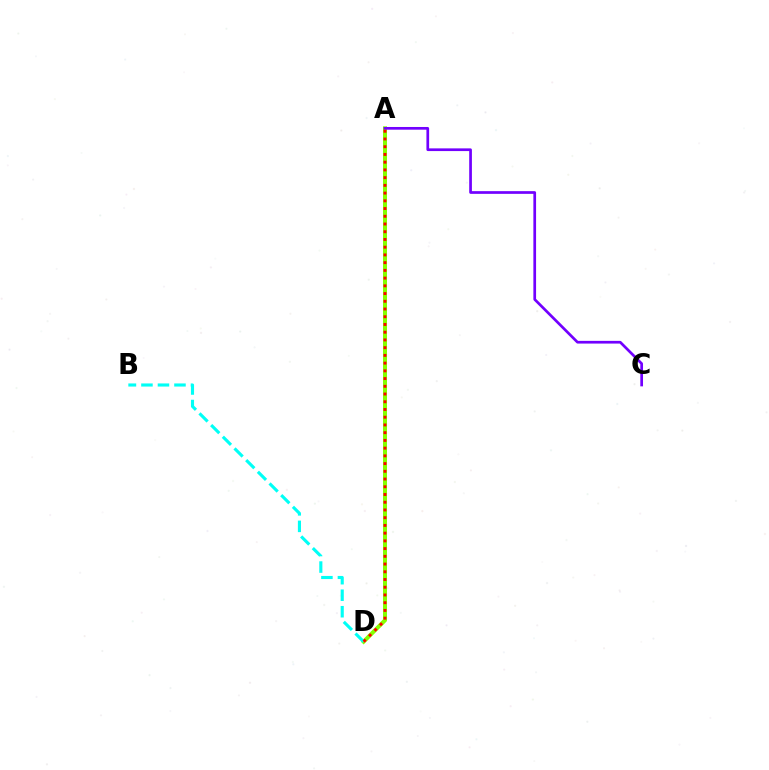{('A', 'D'): [{'color': '#84ff00', 'line_style': 'solid', 'thickness': 2.88}, {'color': '#ff0000', 'line_style': 'dotted', 'thickness': 2.1}], ('A', 'C'): [{'color': '#7200ff', 'line_style': 'solid', 'thickness': 1.95}], ('B', 'D'): [{'color': '#00fff6', 'line_style': 'dashed', 'thickness': 2.24}]}